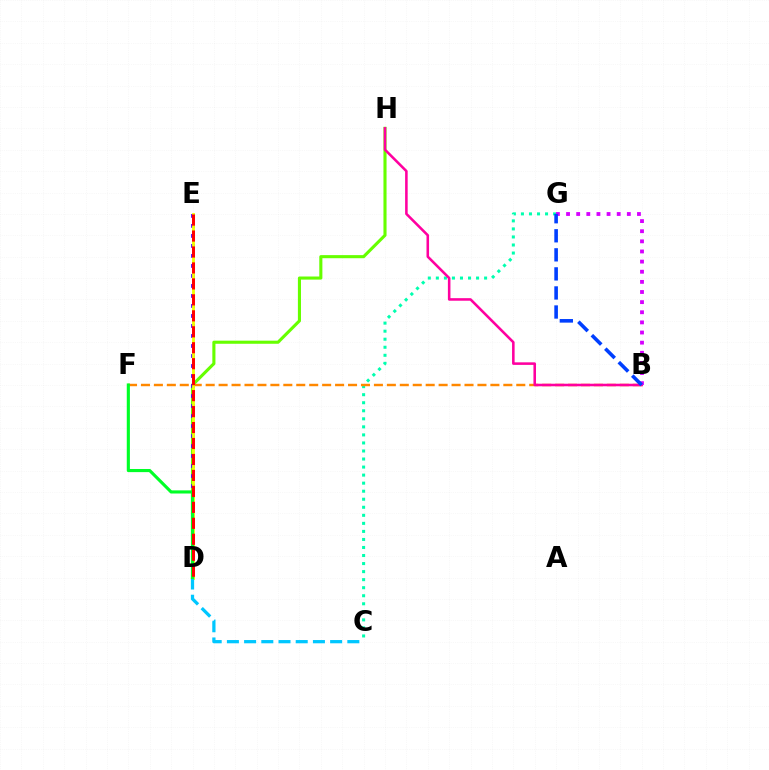{('D', 'H'): [{'color': '#66ff00', 'line_style': 'solid', 'thickness': 2.23}], ('D', 'E'): [{'color': '#4f00ff', 'line_style': 'dotted', 'thickness': 2.72}, {'color': '#eeff00', 'line_style': 'solid', 'thickness': 2.03}, {'color': '#ff0000', 'line_style': 'dashed', 'thickness': 2.17}], ('C', 'G'): [{'color': '#00ffaf', 'line_style': 'dotted', 'thickness': 2.18}], ('B', 'F'): [{'color': '#ff8800', 'line_style': 'dashed', 'thickness': 1.76}], ('B', 'H'): [{'color': '#ff00a0', 'line_style': 'solid', 'thickness': 1.84}], ('B', 'G'): [{'color': '#d600ff', 'line_style': 'dotted', 'thickness': 2.75}, {'color': '#003fff', 'line_style': 'dashed', 'thickness': 2.59}], ('C', 'D'): [{'color': '#00c7ff', 'line_style': 'dashed', 'thickness': 2.34}], ('D', 'F'): [{'color': '#00ff27', 'line_style': 'solid', 'thickness': 2.25}]}